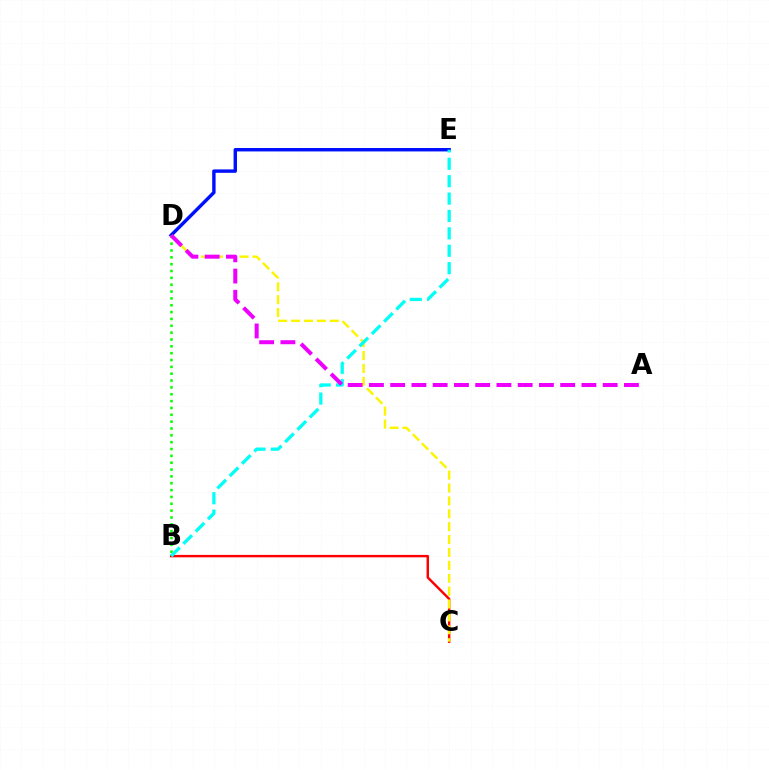{('B', 'C'): [{'color': '#ff0000', 'line_style': 'solid', 'thickness': 1.75}], ('C', 'D'): [{'color': '#fcf500', 'line_style': 'dashed', 'thickness': 1.75}], ('D', 'E'): [{'color': '#0010ff', 'line_style': 'solid', 'thickness': 2.46}], ('B', 'D'): [{'color': '#08ff00', 'line_style': 'dotted', 'thickness': 1.86}], ('B', 'E'): [{'color': '#00fff6', 'line_style': 'dashed', 'thickness': 2.36}], ('A', 'D'): [{'color': '#ee00ff', 'line_style': 'dashed', 'thickness': 2.89}]}